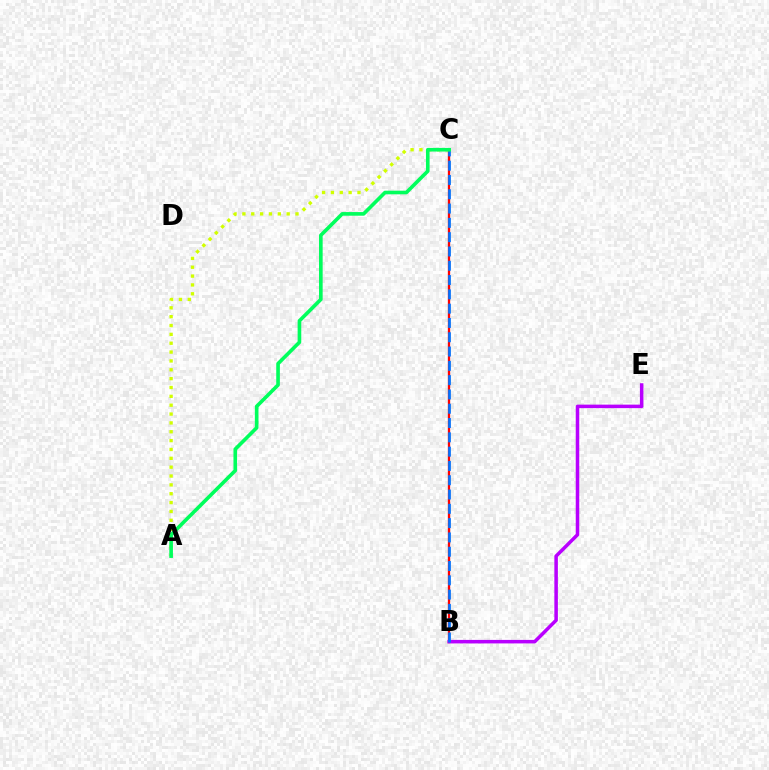{('B', 'C'): [{'color': '#ff0000', 'line_style': 'solid', 'thickness': 1.66}, {'color': '#0074ff', 'line_style': 'dashed', 'thickness': 1.94}], ('B', 'E'): [{'color': '#b900ff', 'line_style': 'solid', 'thickness': 2.54}], ('A', 'C'): [{'color': '#d1ff00', 'line_style': 'dotted', 'thickness': 2.41}, {'color': '#00ff5c', 'line_style': 'solid', 'thickness': 2.62}]}